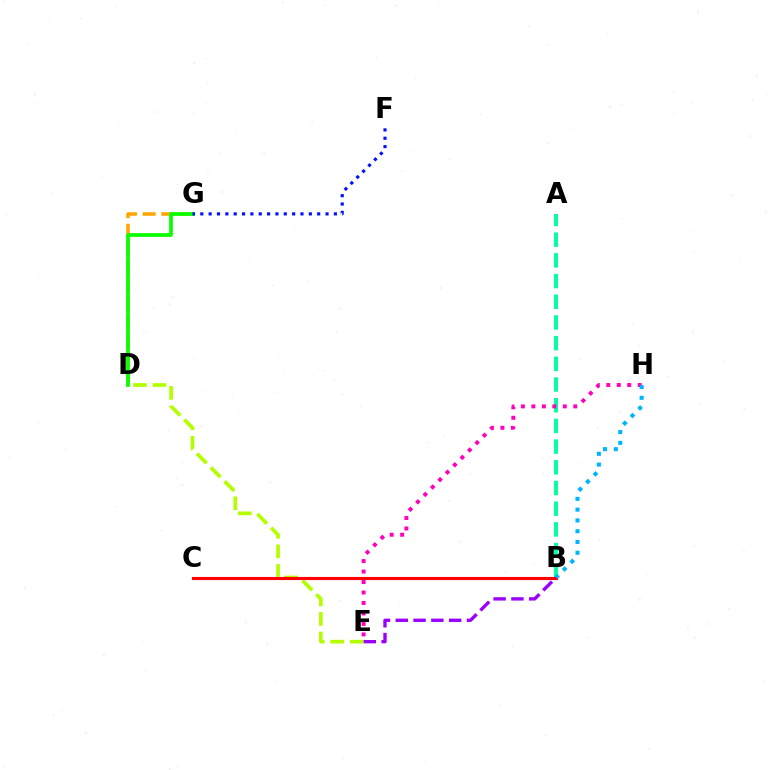{('D', 'G'): [{'color': '#ffa500', 'line_style': 'dashed', 'thickness': 2.54}, {'color': '#08ff00', 'line_style': 'solid', 'thickness': 2.68}], ('D', 'E'): [{'color': '#b3ff00', 'line_style': 'dashed', 'thickness': 2.66}], ('A', 'B'): [{'color': '#00ff9d', 'line_style': 'dashed', 'thickness': 2.81}], ('B', 'C'): [{'color': '#ff0000', 'line_style': 'solid', 'thickness': 2.24}], ('E', 'H'): [{'color': '#ff00bd', 'line_style': 'dotted', 'thickness': 2.85}], ('F', 'G'): [{'color': '#0010ff', 'line_style': 'dotted', 'thickness': 2.27}], ('B', 'H'): [{'color': '#00b5ff', 'line_style': 'dotted', 'thickness': 2.93}], ('B', 'E'): [{'color': '#9b00ff', 'line_style': 'dashed', 'thickness': 2.42}]}